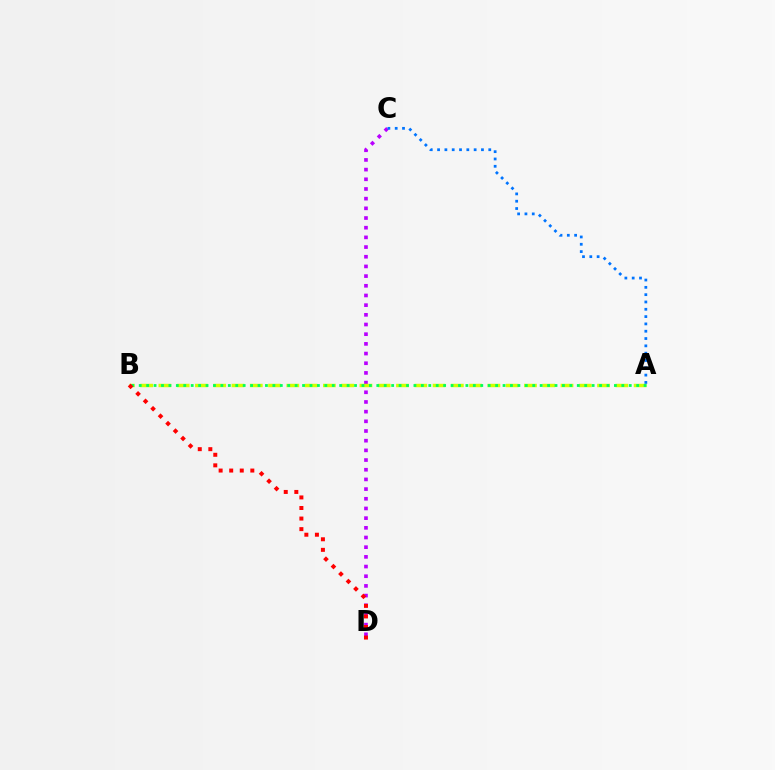{('C', 'D'): [{'color': '#b900ff', 'line_style': 'dotted', 'thickness': 2.63}], ('A', 'B'): [{'color': '#d1ff00', 'line_style': 'dashed', 'thickness': 2.48}, {'color': '#00ff5c', 'line_style': 'dotted', 'thickness': 2.02}], ('A', 'C'): [{'color': '#0074ff', 'line_style': 'dotted', 'thickness': 1.99}], ('B', 'D'): [{'color': '#ff0000', 'line_style': 'dotted', 'thickness': 2.87}]}